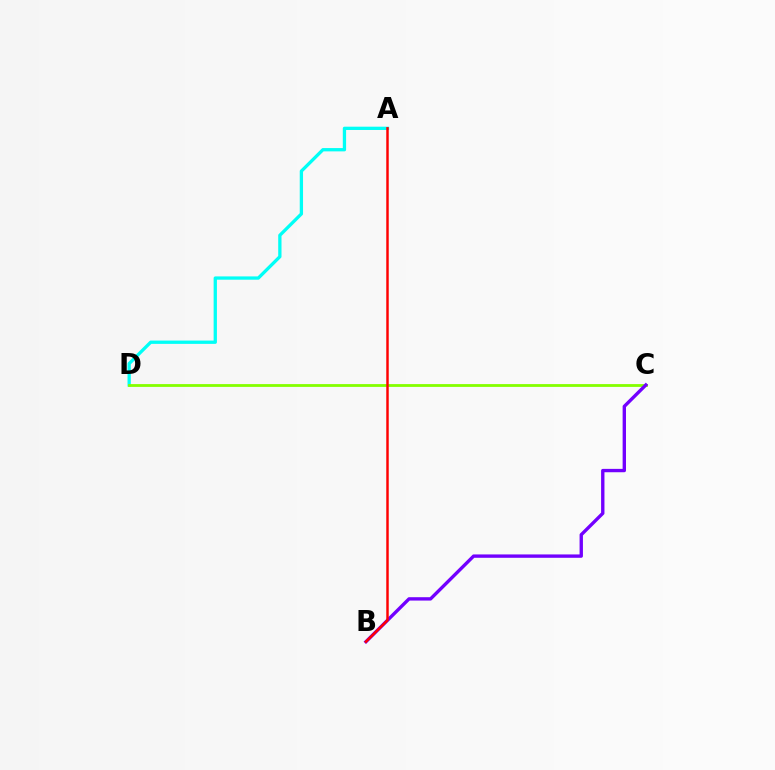{('A', 'D'): [{'color': '#00fff6', 'line_style': 'solid', 'thickness': 2.37}], ('C', 'D'): [{'color': '#84ff00', 'line_style': 'solid', 'thickness': 2.02}], ('B', 'C'): [{'color': '#7200ff', 'line_style': 'solid', 'thickness': 2.42}], ('A', 'B'): [{'color': '#ff0000', 'line_style': 'solid', 'thickness': 1.77}]}